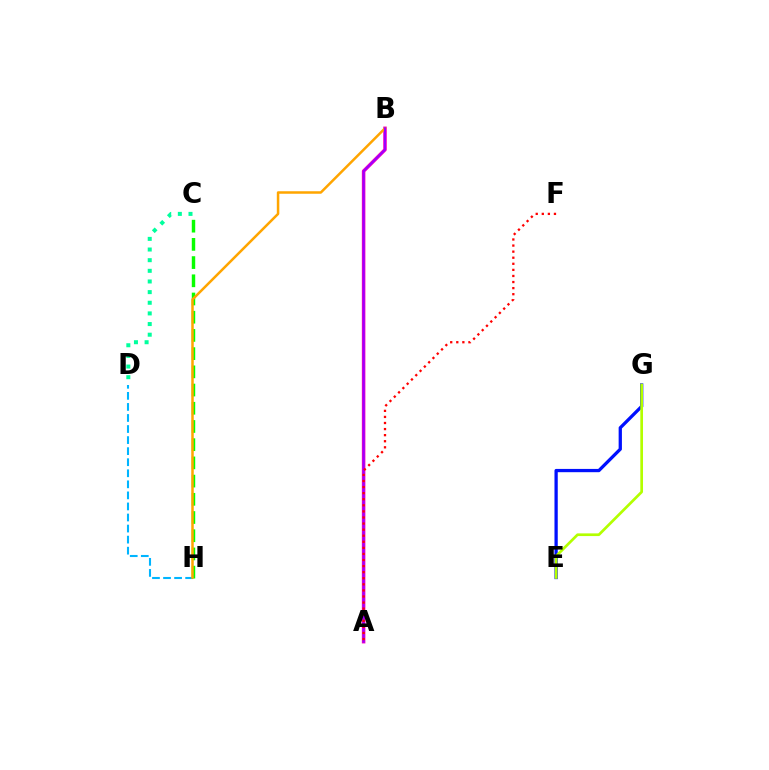{('D', 'H'): [{'color': '#00b5ff', 'line_style': 'dashed', 'thickness': 1.5}], ('E', 'G'): [{'color': '#0010ff', 'line_style': 'solid', 'thickness': 2.36}, {'color': '#b3ff00', 'line_style': 'solid', 'thickness': 1.94}], ('C', 'H'): [{'color': '#08ff00', 'line_style': 'dashed', 'thickness': 2.47}], ('A', 'B'): [{'color': '#ff00bd', 'line_style': 'solid', 'thickness': 2.55}, {'color': '#9b00ff', 'line_style': 'solid', 'thickness': 1.56}], ('B', 'H'): [{'color': '#ffa500', 'line_style': 'solid', 'thickness': 1.81}], ('A', 'F'): [{'color': '#ff0000', 'line_style': 'dotted', 'thickness': 1.65}], ('C', 'D'): [{'color': '#00ff9d', 'line_style': 'dotted', 'thickness': 2.89}]}